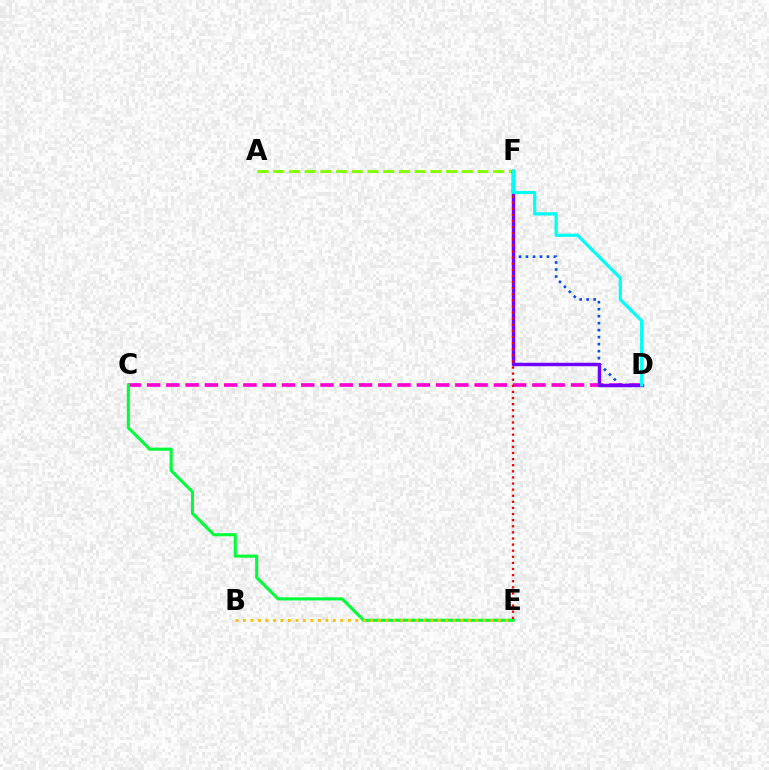{('A', 'F'): [{'color': '#84ff00', 'line_style': 'dashed', 'thickness': 2.13}], ('C', 'D'): [{'color': '#ff00cf', 'line_style': 'dashed', 'thickness': 2.62}], ('D', 'F'): [{'color': '#004bff', 'line_style': 'dotted', 'thickness': 1.9}, {'color': '#7200ff', 'line_style': 'solid', 'thickness': 2.47}, {'color': '#00fff6', 'line_style': 'solid', 'thickness': 2.31}], ('C', 'E'): [{'color': '#00ff39', 'line_style': 'solid', 'thickness': 2.22}], ('E', 'F'): [{'color': '#ff0000', 'line_style': 'dotted', 'thickness': 1.66}], ('B', 'E'): [{'color': '#ffbd00', 'line_style': 'dotted', 'thickness': 2.04}]}